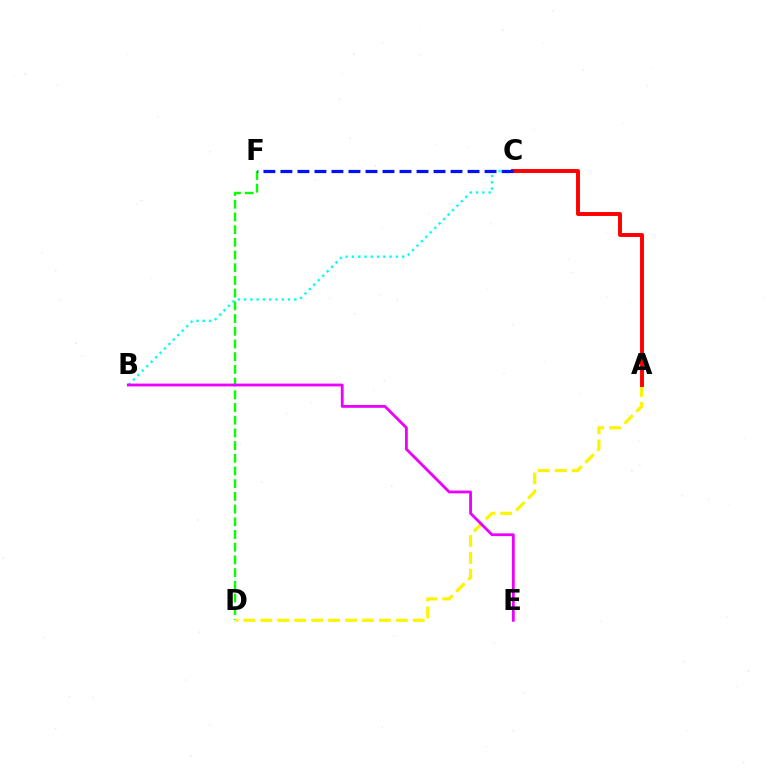{('D', 'F'): [{'color': '#08ff00', 'line_style': 'dashed', 'thickness': 1.73}], ('B', 'C'): [{'color': '#00fff6', 'line_style': 'dotted', 'thickness': 1.71}], ('A', 'D'): [{'color': '#fcf500', 'line_style': 'dashed', 'thickness': 2.3}], ('A', 'C'): [{'color': '#ff0000', 'line_style': 'solid', 'thickness': 2.82}], ('C', 'F'): [{'color': '#0010ff', 'line_style': 'dashed', 'thickness': 2.31}], ('B', 'E'): [{'color': '#ee00ff', 'line_style': 'solid', 'thickness': 2.03}]}